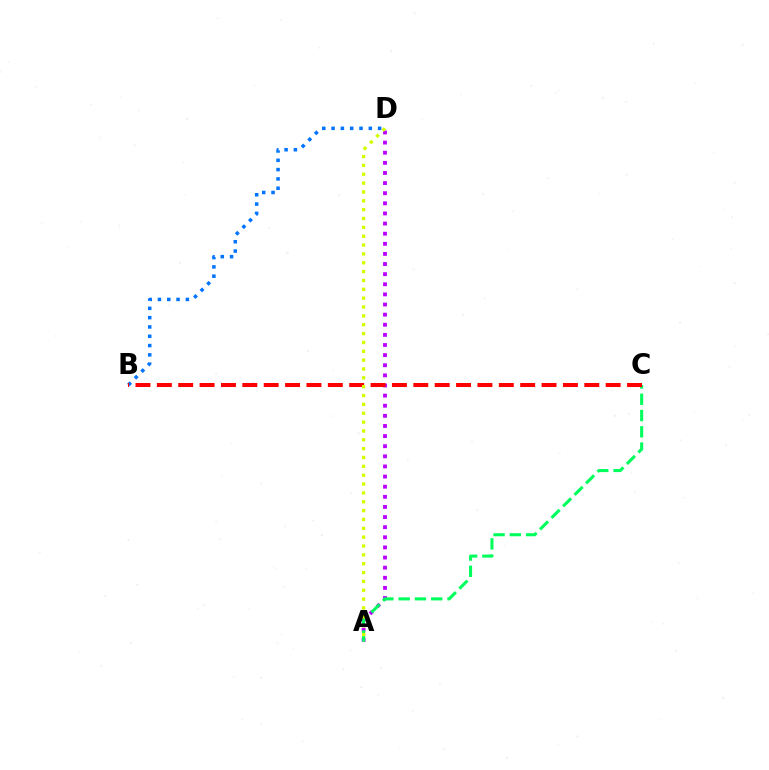{('A', 'D'): [{'color': '#b900ff', 'line_style': 'dotted', 'thickness': 2.75}, {'color': '#d1ff00', 'line_style': 'dotted', 'thickness': 2.4}], ('A', 'C'): [{'color': '#00ff5c', 'line_style': 'dashed', 'thickness': 2.21}], ('B', 'D'): [{'color': '#0074ff', 'line_style': 'dotted', 'thickness': 2.53}], ('B', 'C'): [{'color': '#ff0000', 'line_style': 'dashed', 'thickness': 2.9}]}